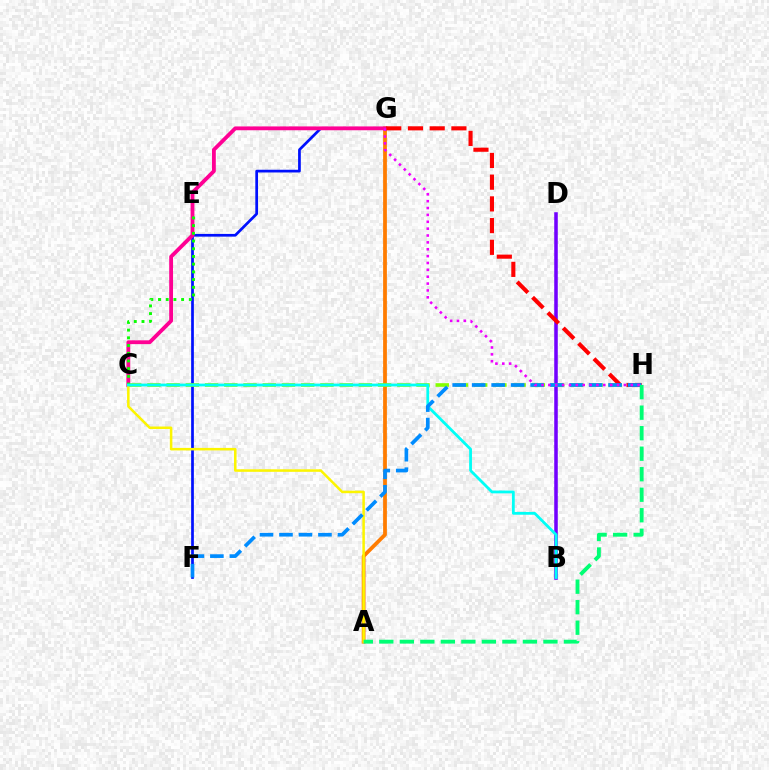{('B', 'D'): [{'color': '#7200ff', 'line_style': 'solid', 'thickness': 2.55}], ('A', 'G'): [{'color': '#ff7c00', 'line_style': 'solid', 'thickness': 2.71}], ('F', 'G'): [{'color': '#0010ff', 'line_style': 'solid', 'thickness': 1.96}], ('C', 'G'): [{'color': '#ff0094', 'line_style': 'solid', 'thickness': 2.75}], ('C', 'H'): [{'color': '#84ff00', 'line_style': 'dashed', 'thickness': 2.61}], ('G', 'H'): [{'color': '#ff0000', 'line_style': 'dashed', 'thickness': 2.95}, {'color': '#ee00ff', 'line_style': 'dotted', 'thickness': 1.87}], ('A', 'C'): [{'color': '#fcf500', 'line_style': 'solid', 'thickness': 1.81}], ('C', 'E'): [{'color': '#08ff00', 'line_style': 'dotted', 'thickness': 2.09}], ('B', 'C'): [{'color': '#00fff6', 'line_style': 'solid', 'thickness': 2.01}], ('F', 'H'): [{'color': '#008cff', 'line_style': 'dashed', 'thickness': 2.65}], ('A', 'H'): [{'color': '#00ff74', 'line_style': 'dashed', 'thickness': 2.79}]}